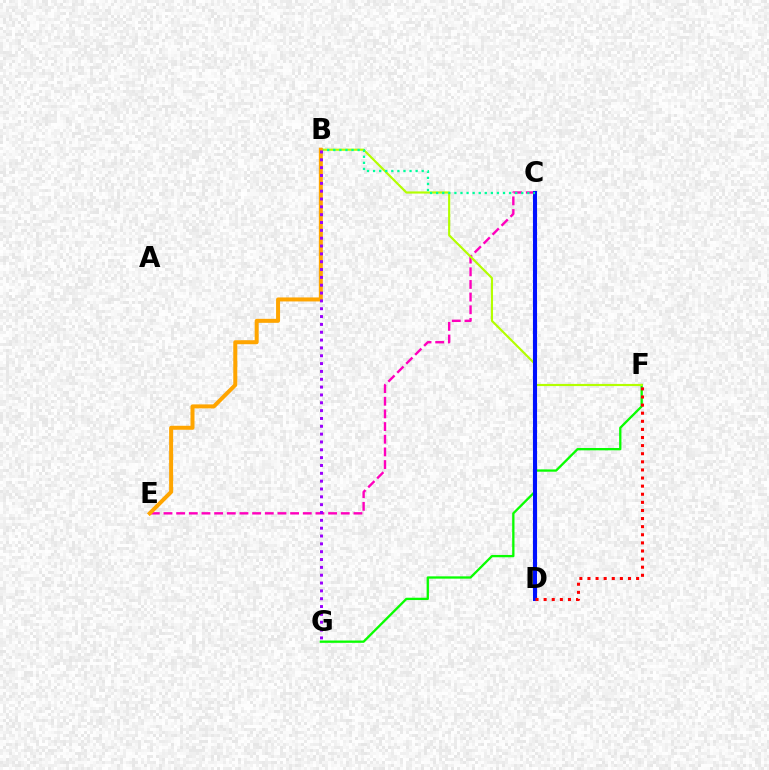{('C', 'D'): [{'color': '#00b5ff', 'line_style': 'solid', 'thickness': 2.59}, {'color': '#0010ff', 'line_style': 'solid', 'thickness': 2.94}], ('F', 'G'): [{'color': '#08ff00', 'line_style': 'solid', 'thickness': 1.66}], ('C', 'E'): [{'color': '#ff00bd', 'line_style': 'dashed', 'thickness': 1.72}], ('B', 'F'): [{'color': '#b3ff00', 'line_style': 'solid', 'thickness': 1.56}], ('D', 'F'): [{'color': '#ff0000', 'line_style': 'dotted', 'thickness': 2.2}], ('B', 'C'): [{'color': '#00ff9d', 'line_style': 'dotted', 'thickness': 1.65}], ('B', 'E'): [{'color': '#ffa500', 'line_style': 'solid', 'thickness': 2.88}], ('B', 'G'): [{'color': '#9b00ff', 'line_style': 'dotted', 'thickness': 2.13}]}